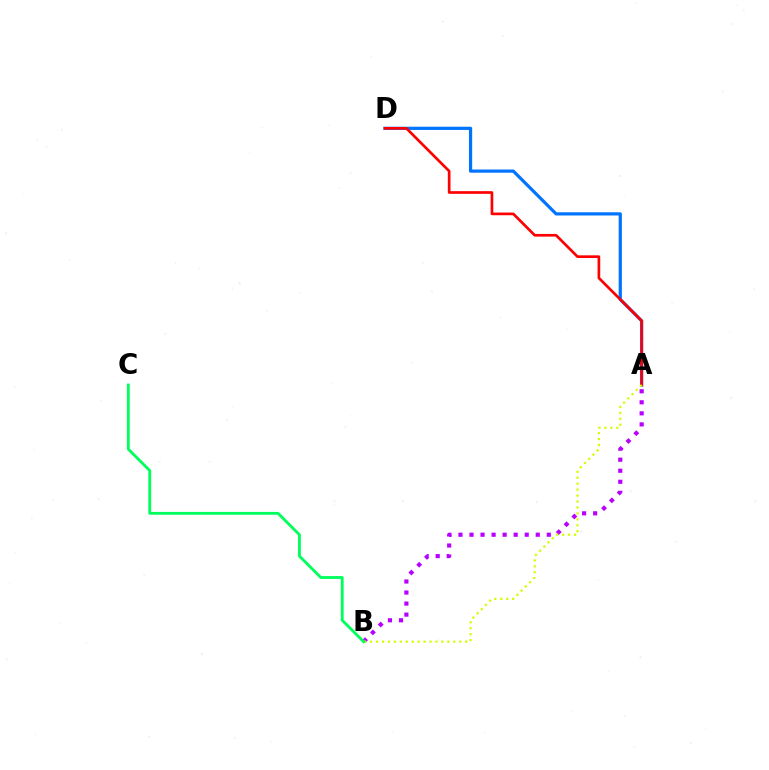{('A', 'B'): [{'color': '#b900ff', 'line_style': 'dotted', 'thickness': 3.0}, {'color': '#d1ff00', 'line_style': 'dotted', 'thickness': 1.61}], ('A', 'D'): [{'color': '#0074ff', 'line_style': 'solid', 'thickness': 2.31}, {'color': '#ff0000', 'line_style': 'solid', 'thickness': 1.93}], ('B', 'C'): [{'color': '#00ff5c', 'line_style': 'solid', 'thickness': 2.04}]}